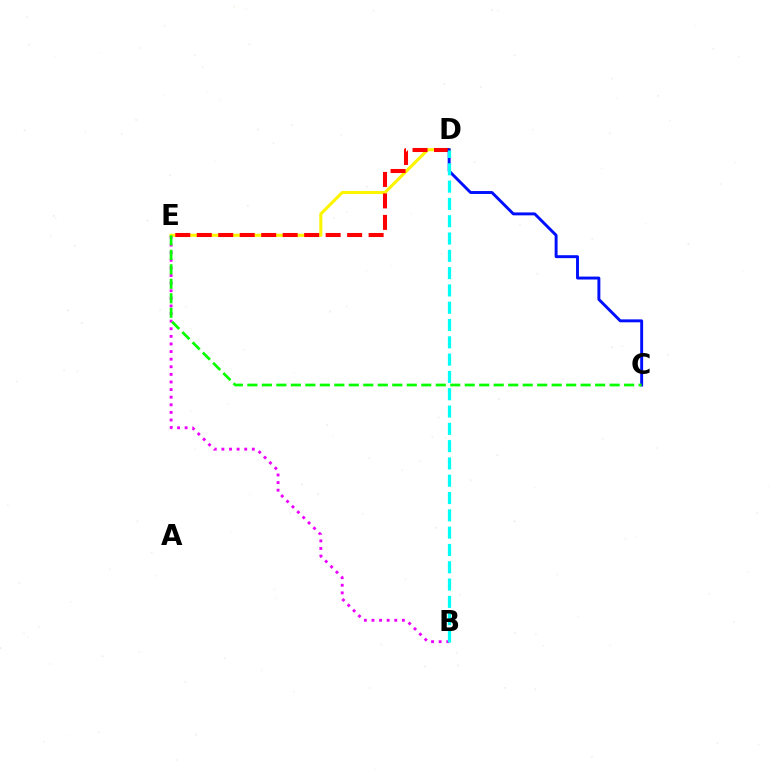{('D', 'E'): [{'color': '#fcf500', 'line_style': 'solid', 'thickness': 2.22}, {'color': '#ff0000', 'line_style': 'dashed', 'thickness': 2.92}], ('B', 'E'): [{'color': '#ee00ff', 'line_style': 'dotted', 'thickness': 2.07}], ('C', 'D'): [{'color': '#0010ff', 'line_style': 'solid', 'thickness': 2.11}], ('C', 'E'): [{'color': '#08ff00', 'line_style': 'dashed', 'thickness': 1.97}], ('B', 'D'): [{'color': '#00fff6', 'line_style': 'dashed', 'thickness': 2.35}]}